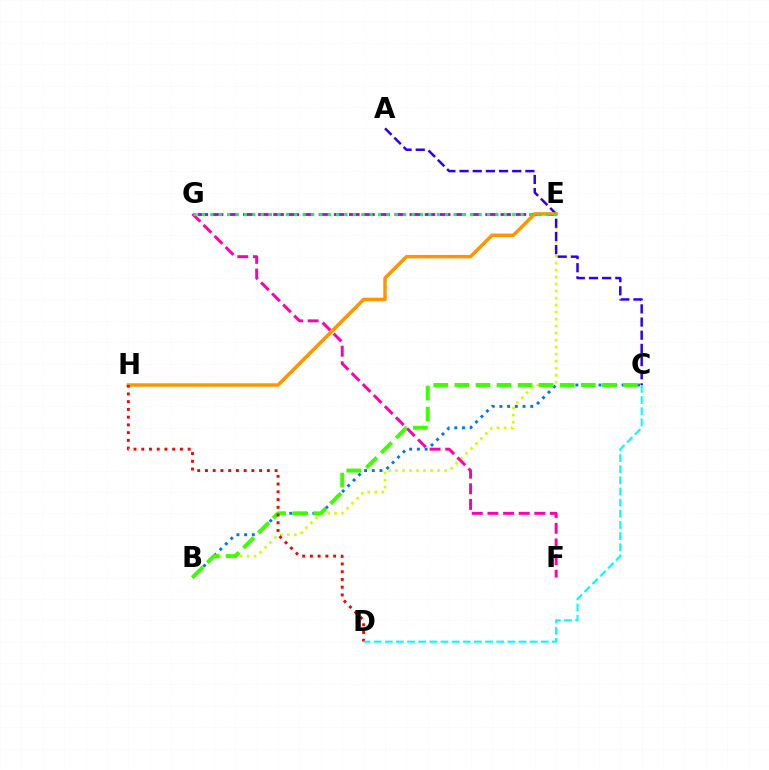{('E', 'G'): [{'color': '#b900ff', 'line_style': 'dashed', 'thickness': 2.06}, {'color': '#00ff5c', 'line_style': 'dotted', 'thickness': 2.28}], ('B', 'E'): [{'color': '#d1ff00', 'line_style': 'dotted', 'thickness': 1.91}], ('F', 'G'): [{'color': '#ff00ac', 'line_style': 'dashed', 'thickness': 2.12}], ('B', 'C'): [{'color': '#0074ff', 'line_style': 'dotted', 'thickness': 2.09}, {'color': '#3dff00', 'line_style': 'dashed', 'thickness': 2.86}], ('A', 'C'): [{'color': '#2500ff', 'line_style': 'dashed', 'thickness': 1.79}], ('E', 'H'): [{'color': '#ff9400', 'line_style': 'solid', 'thickness': 2.48}], ('D', 'H'): [{'color': '#ff0000', 'line_style': 'dotted', 'thickness': 2.1}], ('C', 'D'): [{'color': '#00fff6', 'line_style': 'dashed', 'thickness': 1.51}]}